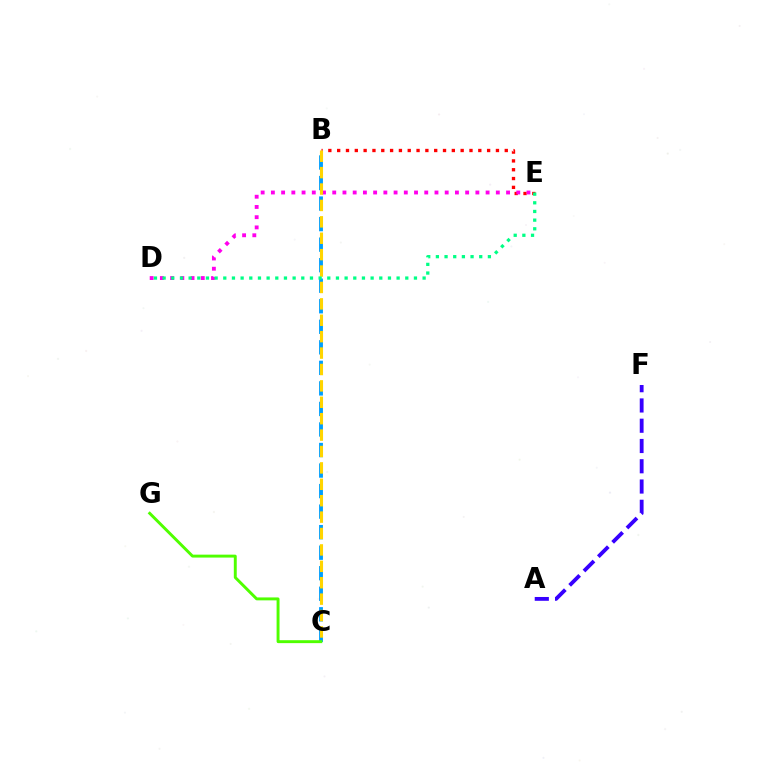{('B', 'C'): [{'color': '#009eff', 'line_style': 'dashed', 'thickness': 2.79}, {'color': '#ffd500', 'line_style': 'dashed', 'thickness': 2.23}], ('B', 'E'): [{'color': '#ff0000', 'line_style': 'dotted', 'thickness': 2.4}], ('D', 'E'): [{'color': '#ff00ed', 'line_style': 'dotted', 'thickness': 2.78}, {'color': '#00ff86', 'line_style': 'dotted', 'thickness': 2.35}], ('C', 'G'): [{'color': '#4fff00', 'line_style': 'solid', 'thickness': 2.11}], ('A', 'F'): [{'color': '#3700ff', 'line_style': 'dashed', 'thickness': 2.75}]}